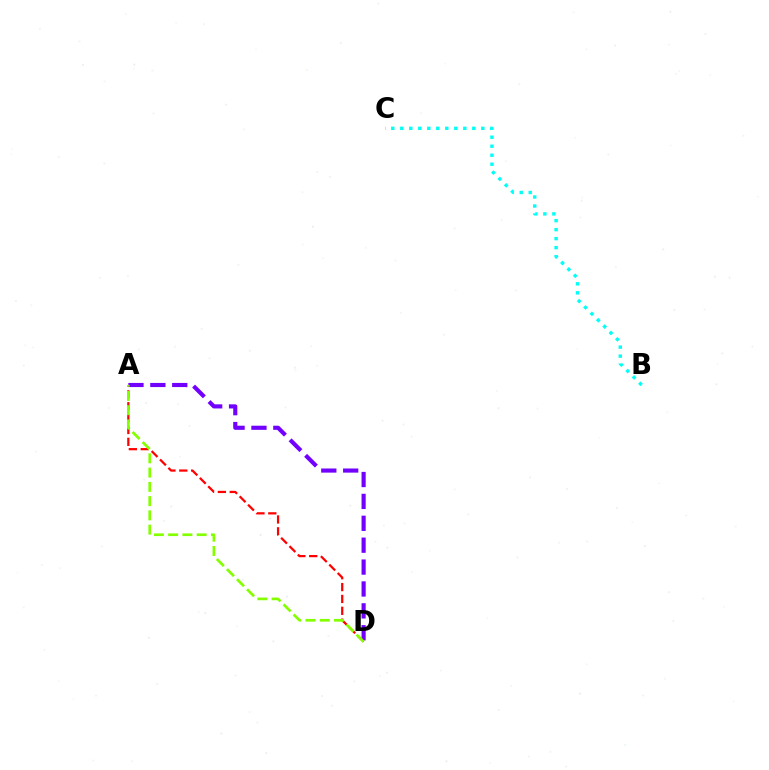{('A', 'D'): [{'color': '#7200ff', 'line_style': 'dashed', 'thickness': 2.97}, {'color': '#ff0000', 'line_style': 'dashed', 'thickness': 1.61}, {'color': '#84ff00', 'line_style': 'dashed', 'thickness': 1.94}], ('B', 'C'): [{'color': '#00fff6', 'line_style': 'dotted', 'thickness': 2.45}]}